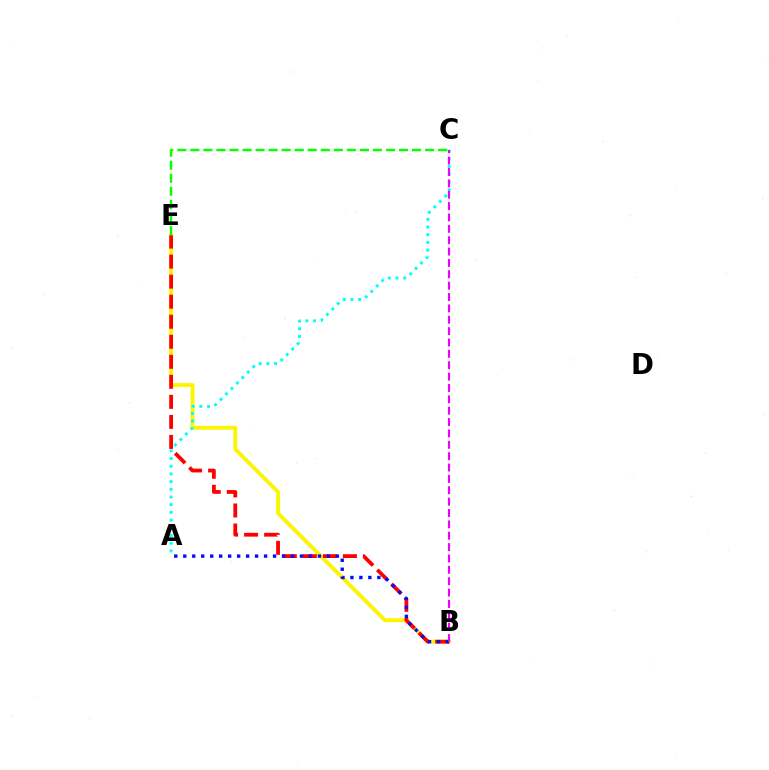{('B', 'E'): [{'color': '#fcf500', 'line_style': 'solid', 'thickness': 2.79}, {'color': '#ff0000', 'line_style': 'dashed', 'thickness': 2.72}], ('A', 'C'): [{'color': '#00fff6', 'line_style': 'dotted', 'thickness': 2.09}], ('A', 'B'): [{'color': '#0010ff', 'line_style': 'dotted', 'thickness': 2.44}], ('B', 'C'): [{'color': '#ee00ff', 'line_style': 'dashed', 'thickness': 1.54}], ('C', 'E'): [{'color': '#08ff00', 'line_style': 'dashed', 'thickness': 1.77}]}